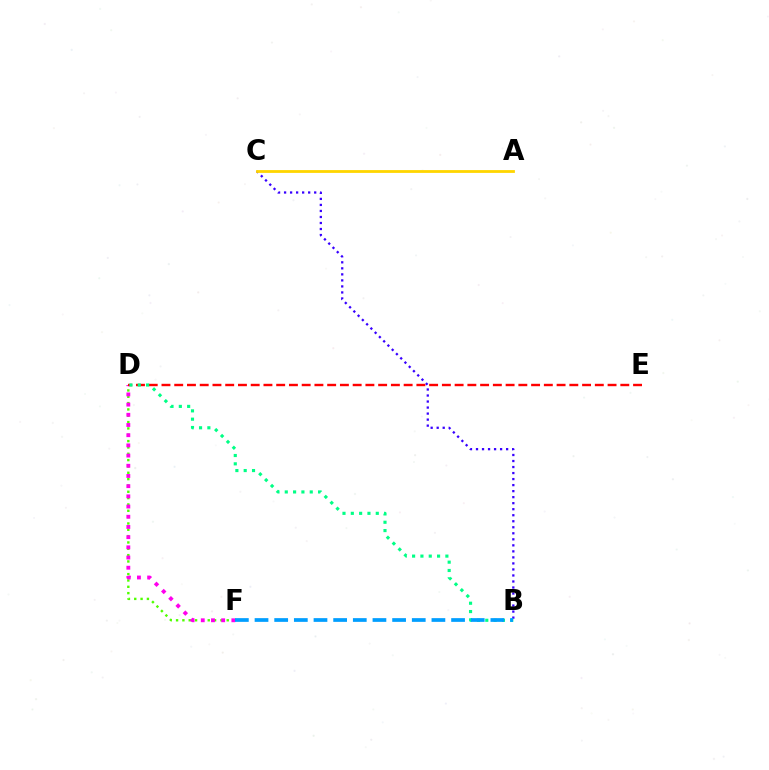{('B', 'C'): [{'color': '#3700ff', 'line_style': 'dotted', 'thickness': 1.64}], ('D', 'F'): [{'color': '#4fff00', 'line_style': 'dotted', 'thickness': 1.72}, {'color': '#ff00ed', 'line_style': 'dotted', 'thickness': 2.77}], ('D', 'E'): [{'color': '#ff0000', 'line_style': 'dashed', 'thickness': 1.73}], ('B', 'D'): [{'color': '#00ff86', 'line_style': 'dotted', 'thickness': 2.26}], ('A', 'C'): [{'color': '#ffd500', 'line_style': 'solid', 'thickness': 2.02}], ('B', 'F'): [{'color': '#009eff', 'line_style': 'dashed', 'thickness': 2.67}]}